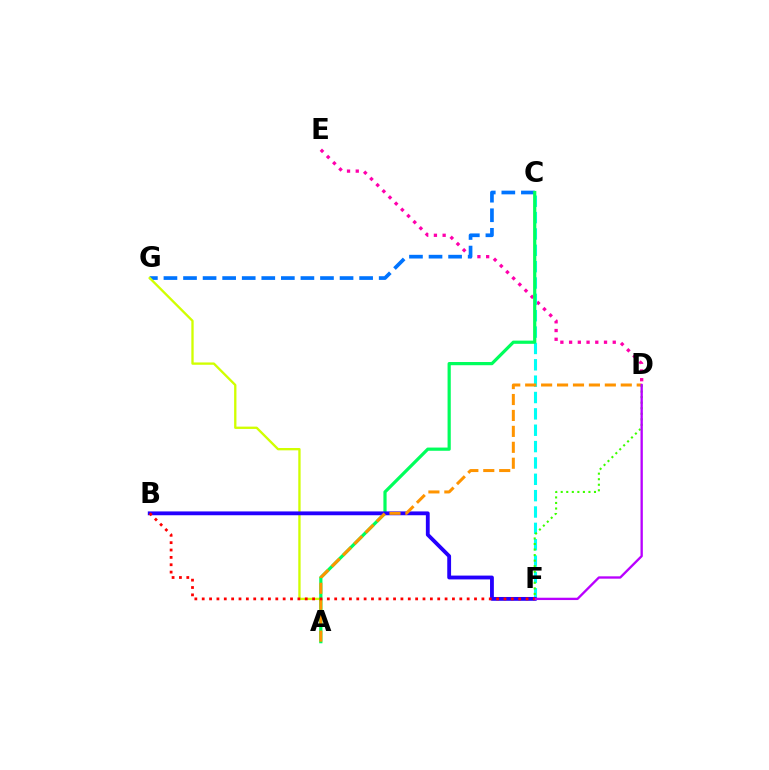{('D', 'E'): [{'color': '#ff00ac', 'line_style': 'dotted', 'thickness': 2.37}], ('C', 'F'): [{'color': '#00fff6', 'line_style': 'dashed', 'thickness': 2.22}], ('C', 'G'): [{'color': '#0074ff', 'line_style': 'dashed', 'thickness': 2.66}], ('A', 'G'): [{'color': '#d1ff00', 'line_style': 'solid', 'thickness': 1.68}], ('A', 'C'): [{'color': '#00ff5c', 'line_style': 'solid', 'thickness': 2.31}], ('B', 'F'): [{'color': '#2500ff', 'line_style': 'solid', 'thickness': 2.75}, {'color': '#ff0000', 'line_style': 'dotted', 'thickness': 2.0}], ('A', 'D'): [{'color': '#ff9400', 'line_style': 'dashed', 'thickness': 2.16}], ('D', 'F'): [{'color': '#3dff00', 'line_style': 'dotted', 'thickness': 1.51}, {'color': '#b900ff', 'line_style': 'solid', 'thickness': 1.68}]}